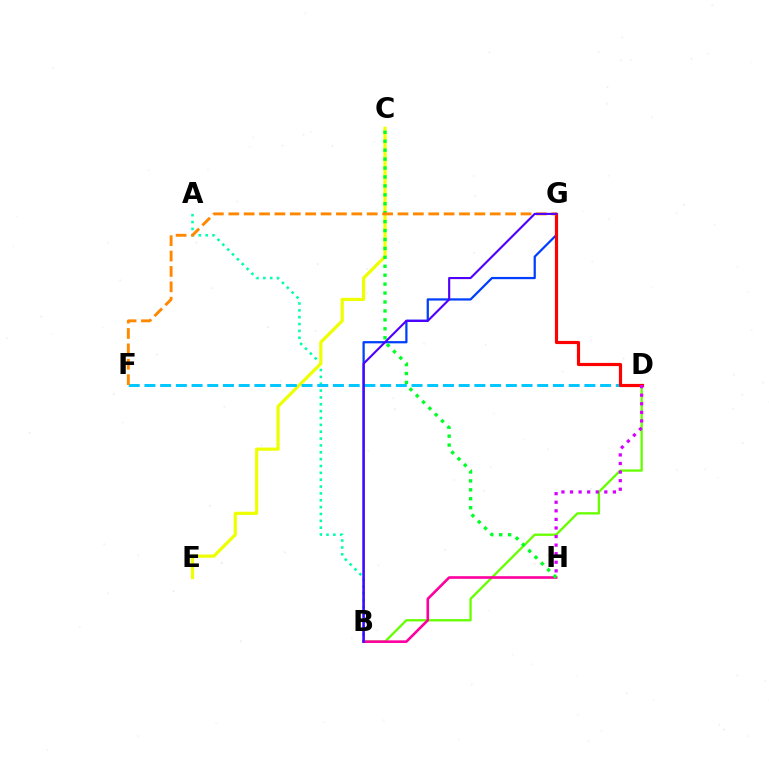{('A', 'B'): [{'color': '#00ffaf', 'line_style': 'dotted', 'thickness': 1.86}], ('B', 'D'): [{'color': '#66ff00', 'line_style': 'solid', 'thickness': 1.67}], ('C', 'E'): [{'color': '#eeff00', 'line_style': 'solid', 'thickness': 2.3}], ('D', 'F'): [{'color': '#00c7ff', 'line_style': 'dashed', 'thickness': 2.13}], ('B', 'H'): [{'color': '#ff00a0', 'line_style': 'solid', 'thickness': 1.89}], ('B', 'G'): [{'color': '#003fff', 'line_style': 'solid', 'thickness': 1.62}, {'color': '#4f00ff', 'line_style': 'solid', 'thickness': 1.53}], ('D', 'G'): [{'color': '#ff0000', 'line_style': 'solid', 'thickness': 2.28}], ('D', 'H'): [{'color': '#d600ff', 'line_style': 'dotted', 'thickness': 2.33}], ('C', 'H'): [{'color': '#00ff27', 'line_style': 'dotted', 'thickness': 2.43}], ('F', 'G'): [{'color': '#ff8800', 'line_style': 'dashed', 'thickness': 2.09}]}